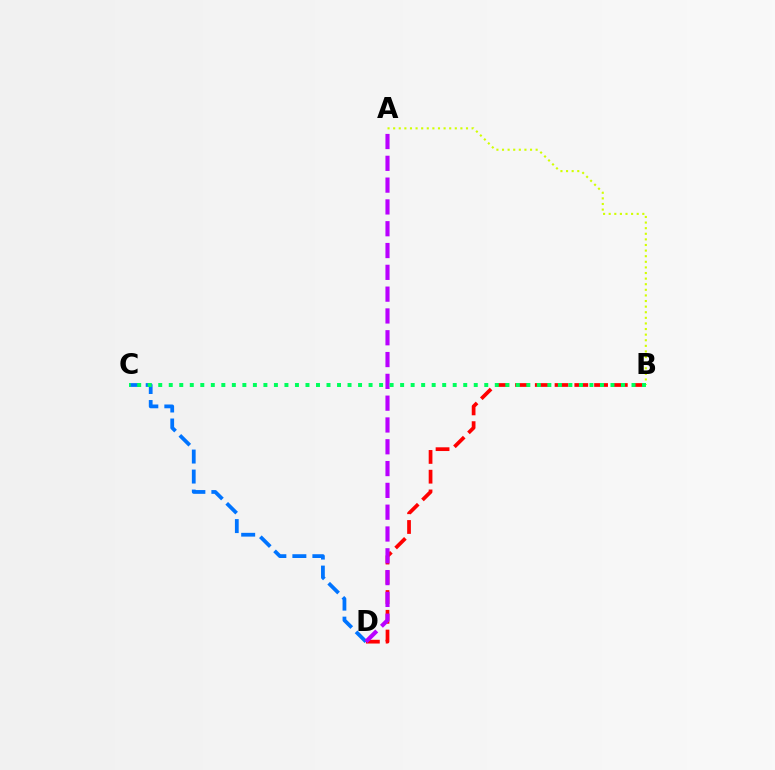{('C', 'D'): [{'color': '#0074ff', 'line_style': 'dashed', 'thickness': 2.72}], ('B', 'D'): [{'color': '#ff0000', 'line_style': 'dashed', 'thickness': 2.68}], ('A', 'B'): [{'color': '#d1ff00', 'line_style': 'dotted', 'thickness': 1.52}], ('A', 'D'): [{'color': '#b900ff', 'line_style': 'dashed', 'thickness': 2.96}], ('B', 'C'): [{'color': '#00ff5c', 'line_style': 'dotted', 'thickness': 2.86}]}